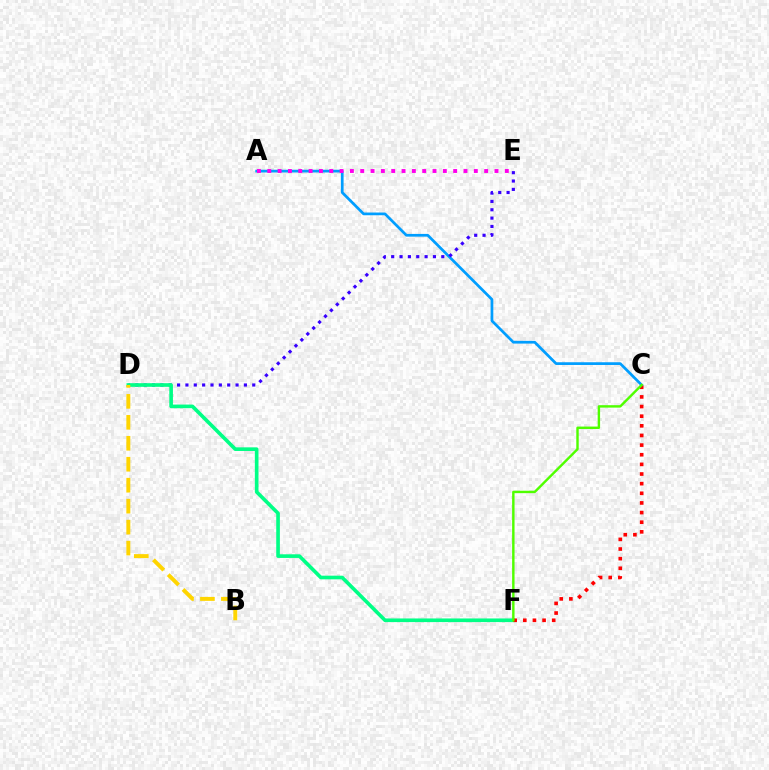{('A', 'C'): [{'color': '#009eff', 'line_style': 'solid', 'thickness': 1.97}], ('D', 'E'): [{'color': '#3700ff', 'line_style': 'dotted', 'thickness': 2.27}], ('A', 'E'): [{'color': '#ff00ed', 'line_style': 'dotted', 'thickness': 2.81}], ('D', 'F'): [{'color': '#00ff86', 'line_style': 'solid', 'thickness': 2.62}], ('B', 'D'): [{'color': '#ffd500', 'line_style': 'dashed', 'thickness': 2.85}], ('C', 'F'): [{'color': '#ff0000', 'line_style': 'dotted', 'thickness': 2.62}, {'color': '#4fff00', 'line_style': 'solid', 'thickness': 1.75}]}